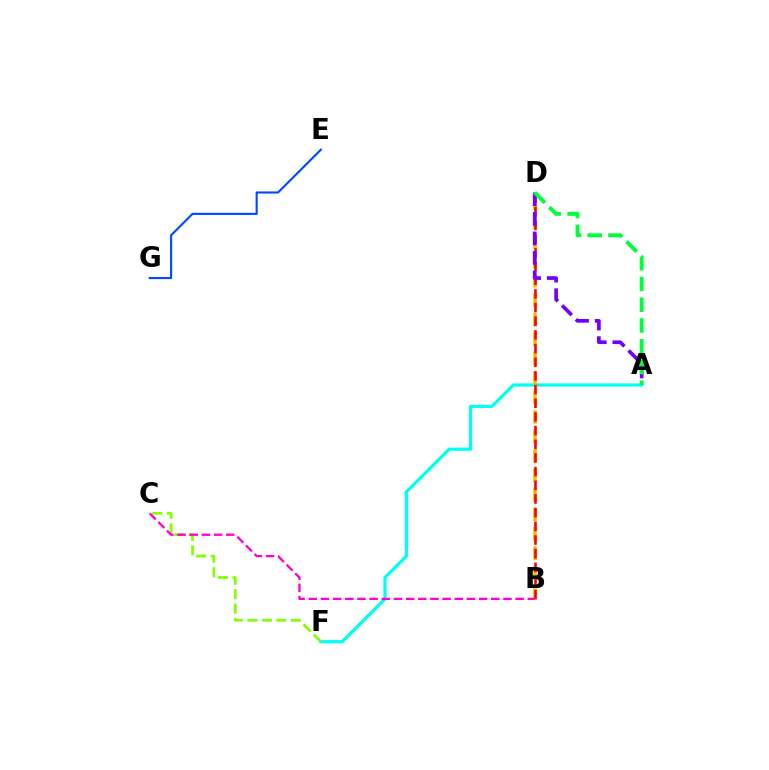{('A', 'F'): [{'color': '#00fff6', 'line_style': 'solid', 'thickness': 2.32}], ('B', 'D'): [{'color': '#ffbd00', 'line_style': 'dashed', 'thickness': 2.64}, {'color': '#ff0000', 'line_style': 'dashed', 'thickness': 1.86}], ('A', 'D'): [{'color': '#7200ff', 'line_style': 'dashed', 'thickness': 2.65}, {'color': '#00ff39', 'line_style': 'dashed', 'thickness': 2.82}], ('C', 'F'): [{'color': '#84ff00', 'line_style': 'dashed', 'thickness': 1.96}], ('B', 'C'): [{'color': '#ff00cf', 'line_style': 'dashed', 'thickness': 1.65}], ('E', 'G'): [{'color': '#004bff', 'line_style': 'solid', 'thickness': 1.54}]}